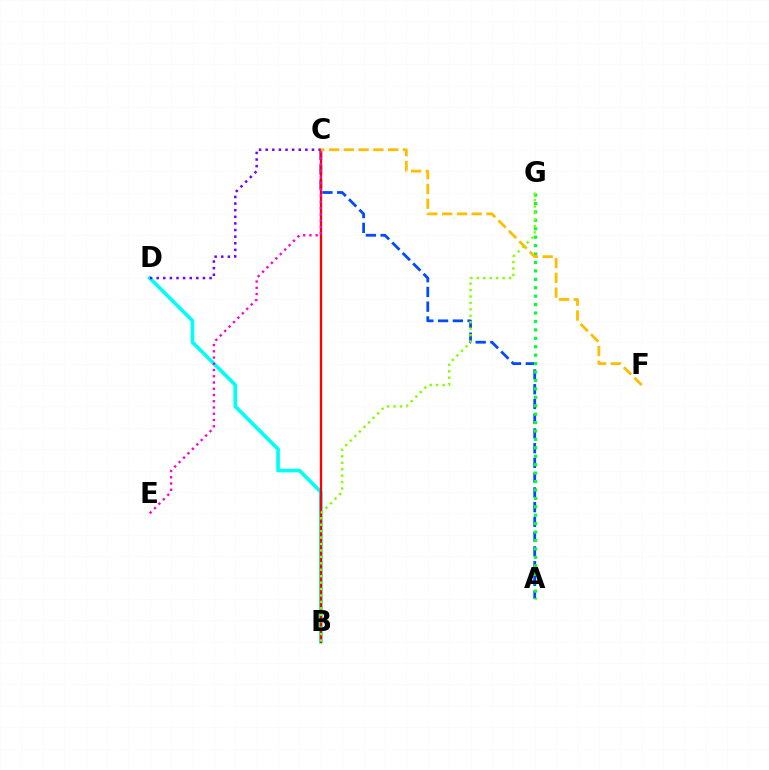{('A', 'C'): [{'color': '#004bff', 'line_style': 'dashed', 'thickness': 2.0}], ('B', 'D'): [{'color': '#00fff6', 'line_style': 'solid', 'thickness': 2.65}], ('C', 'D'): [{'color': '#7200ff', 'line_style': 'dotted', 'thickness': 1.8}], ('B', 'C'): [{'color': '#ff0000', 'line_style': 'solid', 'thickness': 1.68}], ('C', 'E'): [{'color': '#ff00cf', 'line_style': 'dotted', 'thickness': 1.7}], ('A', 'G'): [{'color': '#00ff39', 'line_style': 'dotted', 'thickness': 2.29}], ('C', 'F'): [{'color': '#ffbd00', 'line_style': 'dashed', 'thickness': 2.01}], ('B', 'G'): [{'color': '#84ff00', 'line_style': 'dotted', 'thickness': 1.75}]}